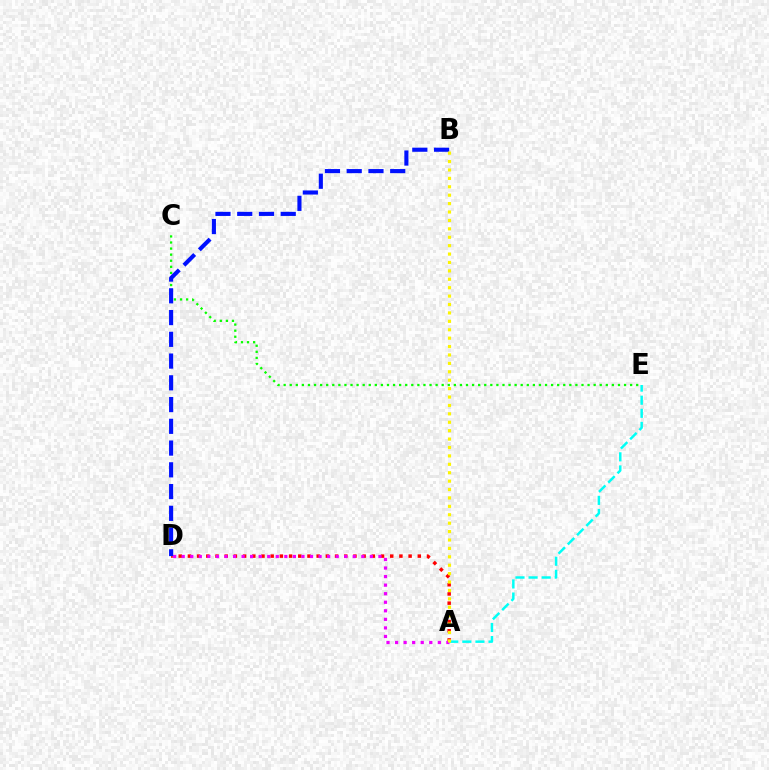{('C', 'E'): [{'color': '#08ff00', 'line_style': 'dotted', 'thickness': 1.65}], ('A', 'D'): [{'color': '#ff0000', 'line_style': 'dotted', 'thickness': 2.5}, {'color': '#ee00ff', 'line_style': 'dotted', 'thickness': 2.32}], ('A', 'E'): [{'color': '#00fff6', 'line_style': 'dashed', 'thickness': 1.78}], ('B', 'D'): [{'color': '#0010ff', 'line_style': 'dashed', 'thickness': 2.95}], ('A', 'B'): [{'color': '#fcf500', 'line_style': 'dotted', 'thickness': 2.28}]}